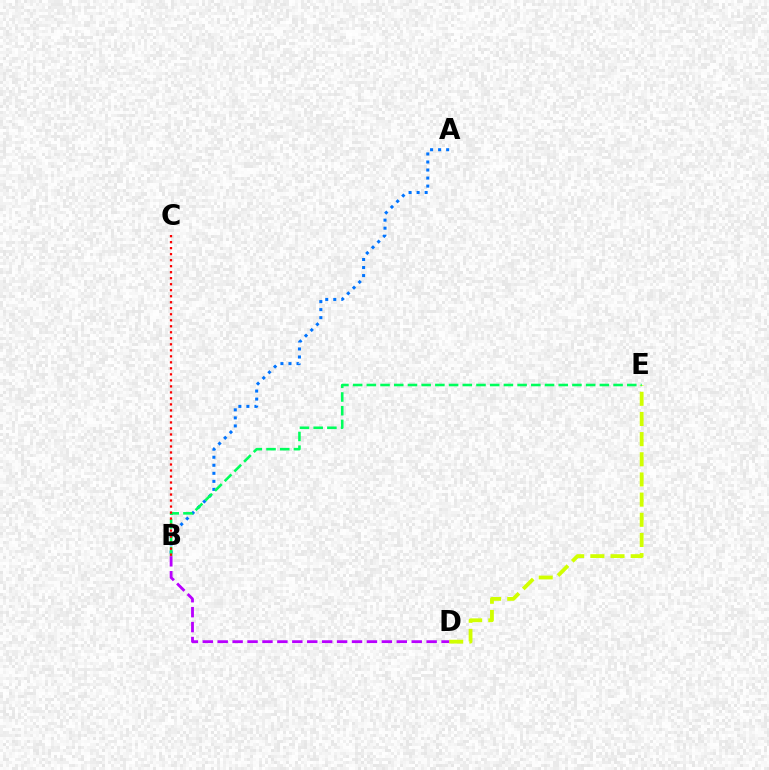{('A', 'B'): [{'color': '#0074ff', 'line_style': 'dotted', 'thickness': 2.18}], ('D', 'E'): [{'color': '#d1ff00', 'line_style': 'dashed', 'thickness': 2.74}], ('B', 'E'): [{'color': '#00ff5c', 'line_style': 'dashed', 'thickness': 1.86}], ('B', 'C'): [{'color': '#ff0000', 'line_style': 'dotted', 'thickness': 1.63}], ('B', 'D'): [{'color': '#b900ff', 'line_style': 'dashed', 'thickness': 2.03}]}